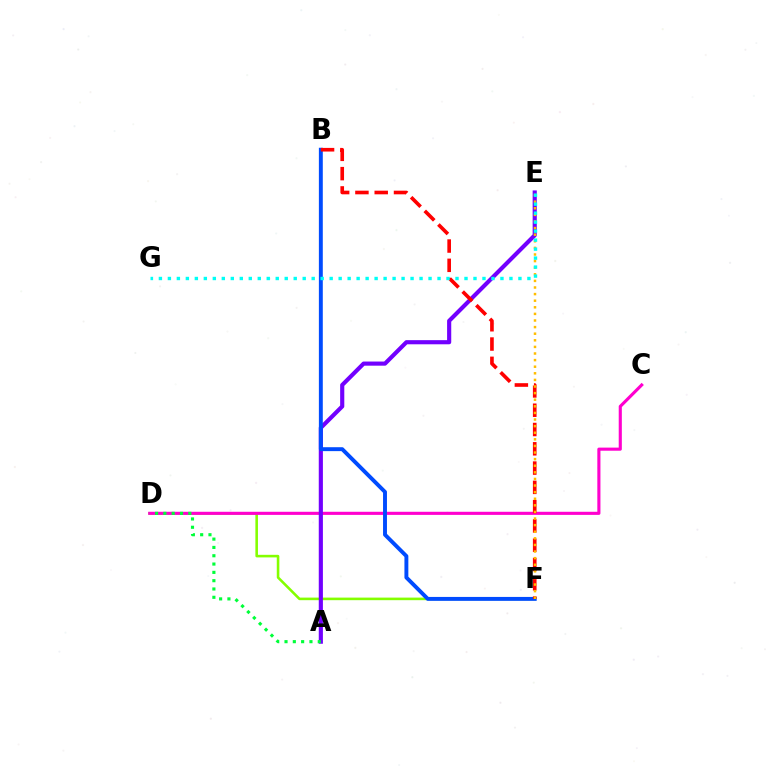{('D', 'F'): [{'color': '#84ff00', 'line_style': 'solid', 'thickness': 1.86}], ('C', 'D'): [{'color': '#ff00cf', 'line_style': 'solid', 'thickness': 2.24}], ('A', 'E'): [{'color': '#7200ff', 'line_style': 'solid', 'thickness': 2.98}], ('B', 'F'): [{'color': '#004bff', 'line_style': 'solid', 'thickness': 2.82}, {'color': '#ff0000', 'line_style': 'dashed', 'thickness': 2.62}], ('E', 'F'): [{'color': '#ffbd00', 'line_style': 'dotted', 'thickness': 1.79}], ('E', 'G'): [{'color': '#00fff6', 'line_style': 'dotted', 'thickness': 2.44}], ('A', 'D'): [{'color': '#00ff39', 'line_style': 'dotted', 'thickness': 2.26}]}